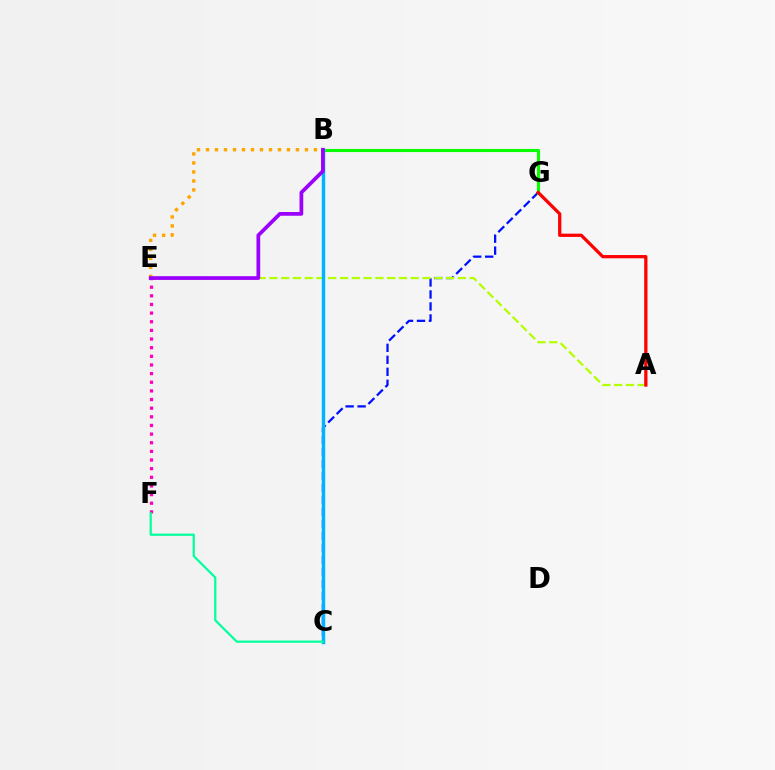{('C', 'G'): [{'color': '#0010ff', 'line_style': 'dashed', 'thickness': 1.63}], ('A', 'E'): [{'color': '#b3ff00', 'line_style': 'dashed', 'thickness': 1.6}], ('B', 'G'): [{'color': '#08ff00', 'line_style': 'solid', 'thickness': 2.25}], ('B', 'C'): [{'color': '#00b5ff', 'line_style': 'solid', 'thickness': 2.47}], ('E', 'F'): [{'color': '#ff00bd', 'line_style': 'dotted', 'thickness': 2.35}], ('B', 'E'): [{'color': '#ffa500', 'line_style': 'dotted', 'thickness': 2.44}, {'color': '#9b00ff', 'line_style': 'solid', 'thickness': 2.69}], ('A', 'G'): [{'color': '#ff0000', 'line_style': 'solid', 'thickness': 2.34}], ('C', 'F'): [{'color': '#00ff9d', 'line_style': 'solid', 'thickness': 1.58}]}